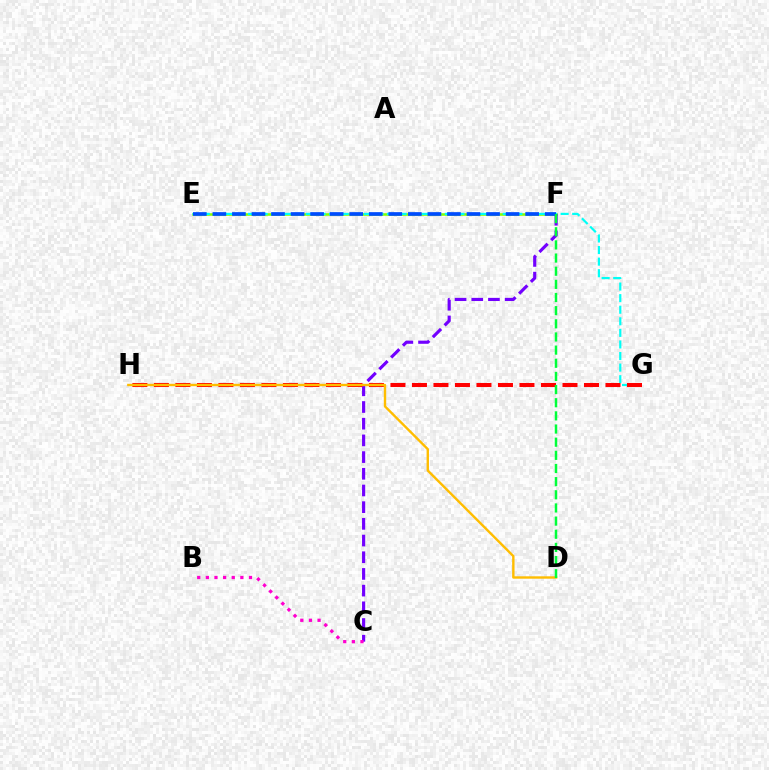{('E', 'F'): [{'color': '#84ff00', 'line_style': 'solid', 'thickness': 1.84}, {'color': '#004bff', 'line_style': 'dashed', 'thickness': 2.66}], ('C', 'F'): [{'color': '#7200ff', 'line_style': 'dashed', 'thickness': 2.27}], ('E', 'G'): [{'color': '#00fff6', 'line_style': 'dashed', 'thickness': 1.57}], ('G', 'H'): [{'color': '#ff0000', 'line_style': 'dashed', 'thickness': 2.92}], ('D', 'H'): [{'color': '#ffbd00', 'line_style': 'solid', 'thickness': 1.72}], ('D', 'F'): [{'color': '#00ff39', 'line_style': 'dashed', 'thickness': 1.79}], ('B', 'C'): [{'color': '#ff00cf', 'line_style': 'dotted', 'thickness': 2.34}]}